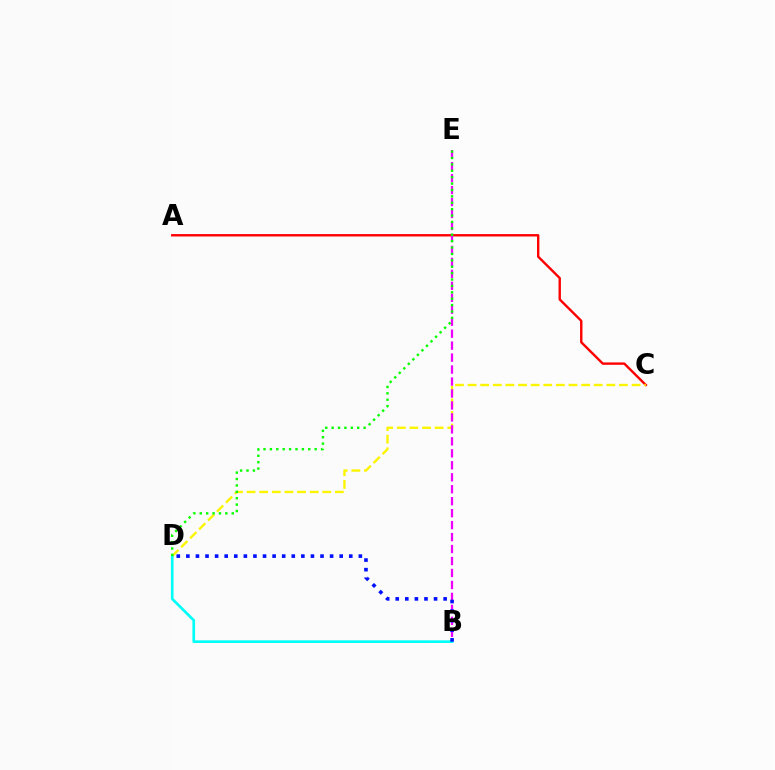{('A', 'C'): [{'color': '#ff0000', 'line_style': 'solid', 'thickness': 1.72}], ('C', 'D'): [{'color': '#fcf500', 'line_style': 'dashed', 'thickness': 1.71}], ('B', 'E'): [{'color': '#ee00ff', 'line_style': 'dashed', 'thickness': 1.63}], ('B', 'D'): [{'color': '#00fff6', 'line_style': 'solid', 'thickness': 1.91}, {'color': '#0010ff', 'line_style': 'dotted', 'thickness': 2.6}], ('D', 'E'): [{'color': '#08ff00', 'line_style': 'dotted', 'thickness': 1.74}]}